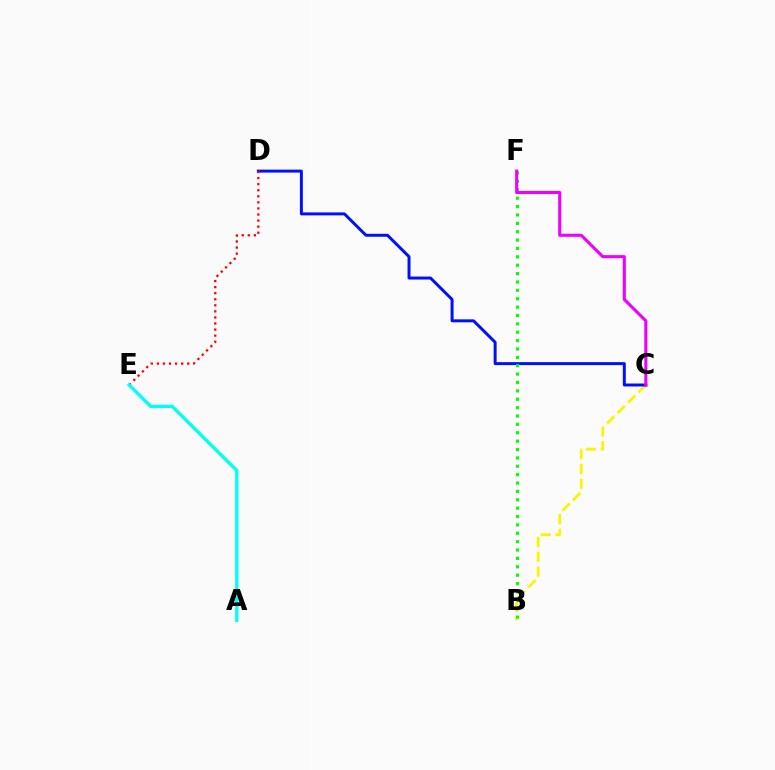{('B', 'C'): [{'color': '#fcf500', 'line_style': 'dashed', 'thickness': 2.01}], ('C', 'D'): [{'color': '#0010ff', 'line_style': 'solid', 'thickness': 2.14}], ('B', 'F'): [{'color': '#08ff00', 'line_style': 'dotted', 'thickness': 2.28}], ('C', 'F'): [{'color': '#ee00ff', 'line_style': 'solid', 'thickness': 2.22}], ('D', 'E'): [{'color': '#ff0000', 'line_style': 'dotted', 'thickness': 1.65}], ('A', 'E'): [{'color': '#00fff6', 'line_style': 'solid', 'thickness': 2.39}]}